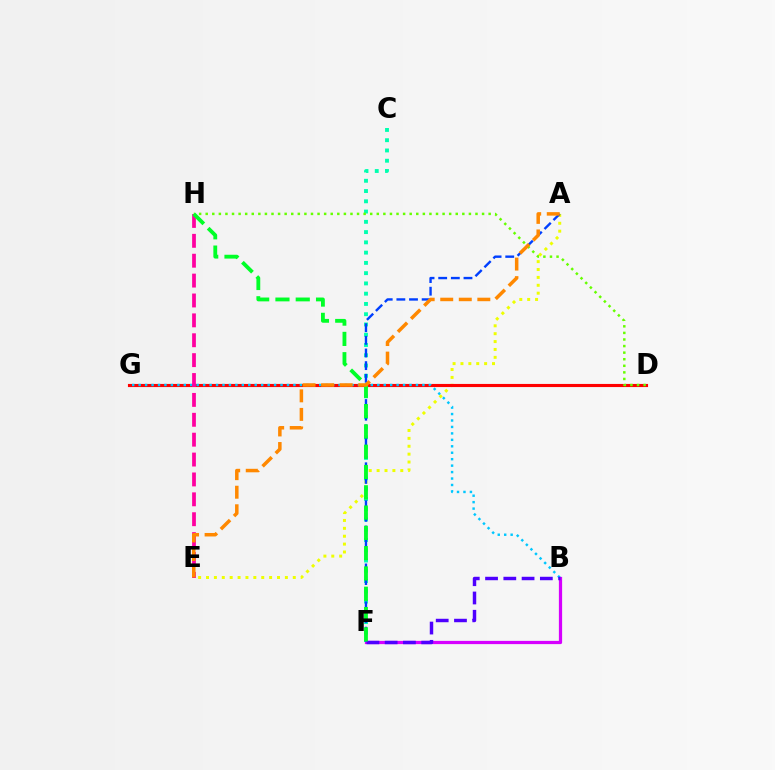{('A', 'E'): [{'color': '#eeff00', 'line_style': 'dotted', 'thickness': 2.14}, {'color': '#ff8800', 'line_style': 'dashed', 'thickness': 2.52}], ('B', 'F'): [{'color': '#d600ff', 'line_style': 'solid', 'thickness': 2.33}, {'color': '#4f00ff', 'line_style': 'dashed', 'thickness': 2.48}], ('D', 'G'): [{'color': '#ff0000', 'line_style': 'solid', 'thickness': 2.24}], ('B', 'G'): [{'color': '#00c7ff', 'line_style': 'dotted', 'thickness': 1.75}], ('C', 'F'): [{'color': '#00ffaf', 'line_style': 'dotted', 'thickness': 2.79}], ('A', 'F'): [{'color': '#003fff', 'line_style': 'dashed', 'thickness': 1.72}], ('E', 'H'): [{'color': '#ff00a0', 'line_style': 'dashed', 'thickness': 2.7}], ('D', 'H'): [{'color': '#66ff00', 'line_style': 'dotted', 'thickness': 1.79}], ('F', 'H'): [{'color': '#00ff27', 'line_style': 'dashed', 'thickness': 2.76}]}